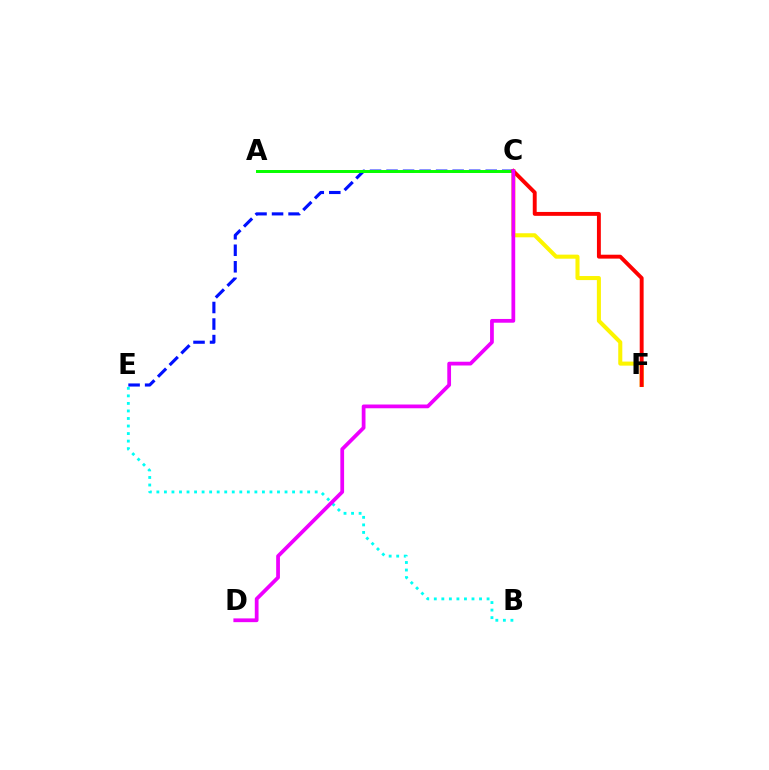{('B', 'E'): [{'color': '#00fff6', 'line_style': 'dotted', 'thickness': 2.05}], ('C', 'F'): [{'color': '#fcf500', 'line_style': 'solid', 'thickness': 2.92}, {'color': '#ff0000', 'line_style': 'solid', 'thickness': 2.81}], ('C', 'E'): [{'color': '#0010ff', 'line_style': 'dashed', 'thickness': 2.25}], ('A', 'C'): [{'color': '#08ff00', 'line_style': 'solid', 'thickness': 2.14}], ('C', 'D'): [{'color': '#ee00ff', 'line_style': 'solid', 'thickness': 2.7}]}